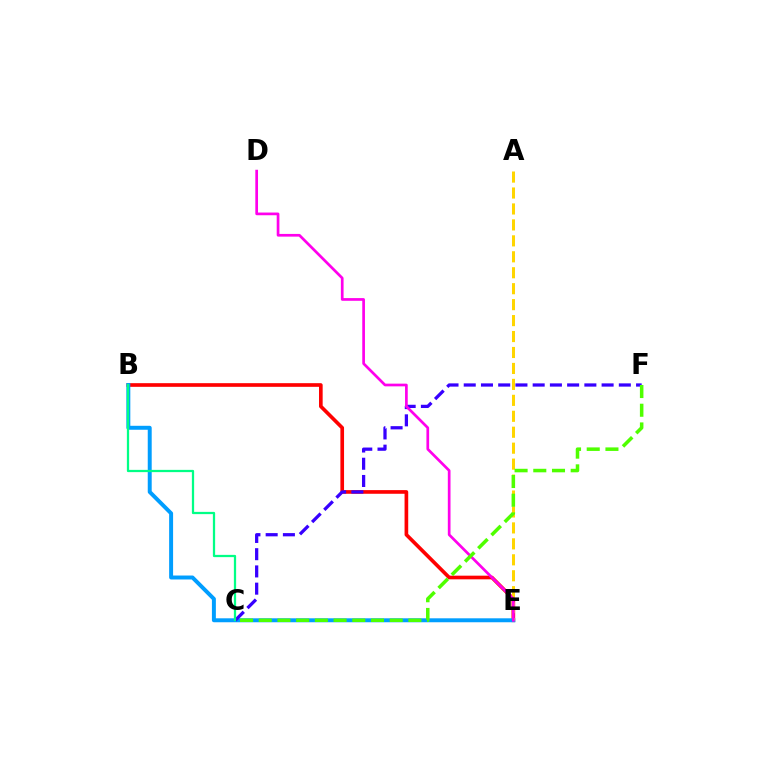{('B', 'E'): [{'color': '#ff0000', 'line_style': 'solid', 'thickness': 2.63}, {'color': '#009eff', 'line_style': 'solid', 'thickness': 2.85}], ('C', 'F'): [{'color': '#3700ff', 'line_style': 'dashed', 'thickness': 2.34}, {'color': '#4fff00', 'line_style': 'dashed', 'thickness': 2.54}], ('A', 'E'): [{'color': '#ffd500', 'line_style': 'dashed', 'thickness': 2.17}], ('D', 'E'): [{'color': '#ff00ed', 'line_style': 'solid', 'thickness': 1.94}], ('B', 'C'): [{'color': '#00ff86', 'line_style': 'solid', 'thickness': 1.62}]}